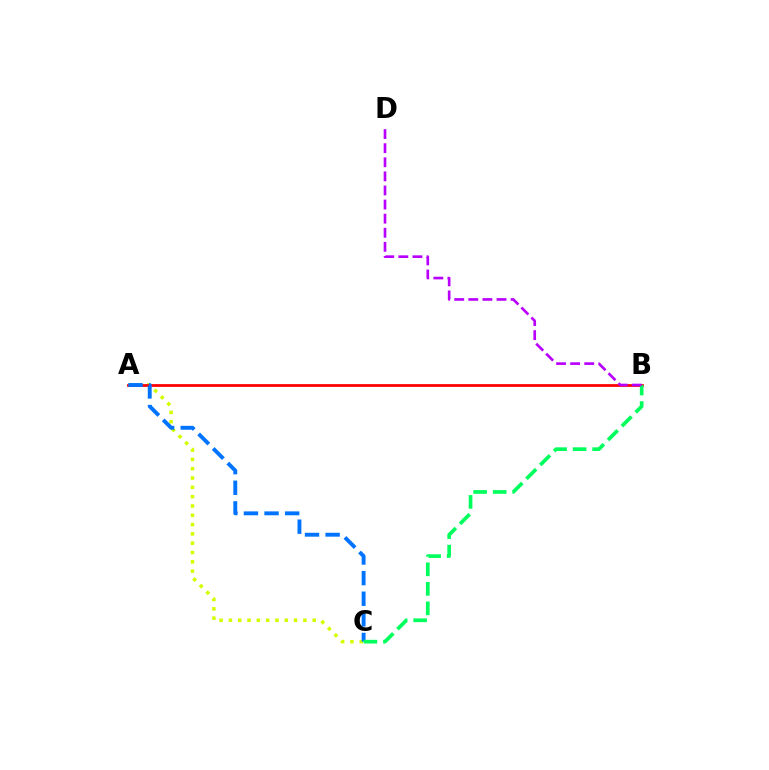{('A', 'C'): [{'color': '#d1ff00', 'line_style': 'dotted', 'thickness': 2.53}, {'color': '#0074ff', 'line_style': 'dashed', 'thickness': 2.8}], ('A', 'B'): [{'color': '#ff0000', 'line_style': 'solid', 'thickness': 1.98}], ('B', 'C'): [{'color': '#00ff5c', 'line_style': 'dashed', 'thickness': 2.65}], ('B', 'D'): [{'color': '#b900ff', 'line_style': 'dashed', 'thickness': 1.91}]}